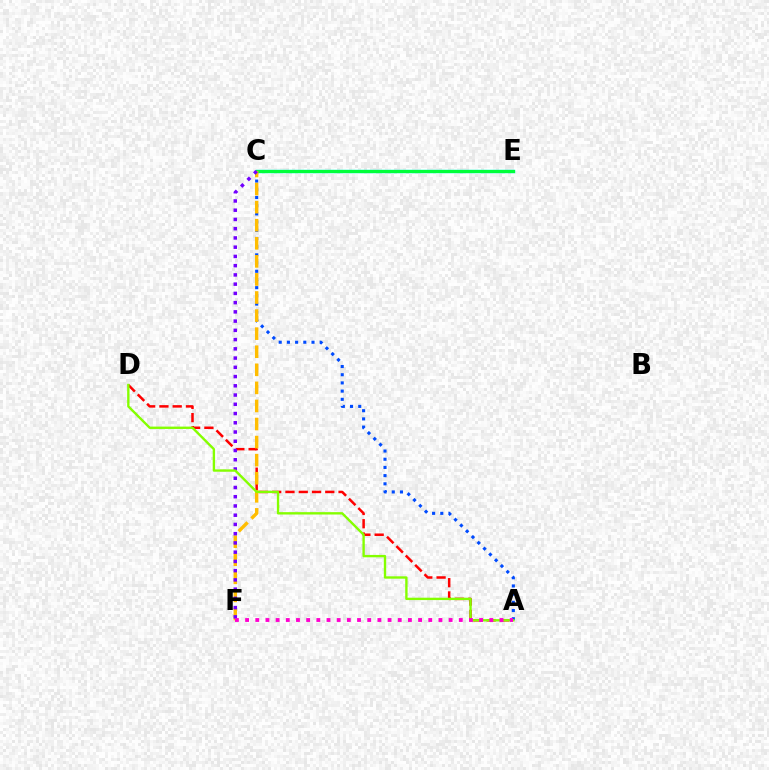{('A', 'C'): [{'color': '#004bff', 'line_style': 'dotted', 'thickness': 2.23}], ('C', 'E'): [{'color': '#00fff6', 'line_style': 'solid', 'thickness': 2.45}, {'color': '#00ff39', 'line_style': 'solid', 'thickness': 2.25}], ('A', 'D'): [{'color': '#ff0000', 'line_style': 'dashed', 'thickness': 1.8}, {'color': '#84ff00', 'line_style': 'solid', 'thickness': 1.7}], ('C', 'F'): [{'color': '#ffbd00', 'line_style': 'dashed', 'thickness': 2.46}, {'color': '#7200ff', 'line_style': 'dotted', 'thickness': 2.51}], ('A', 'F'): [{'color': '#ff00cf', 'line_style': 'dotted', 'thickness': 2.76}]}